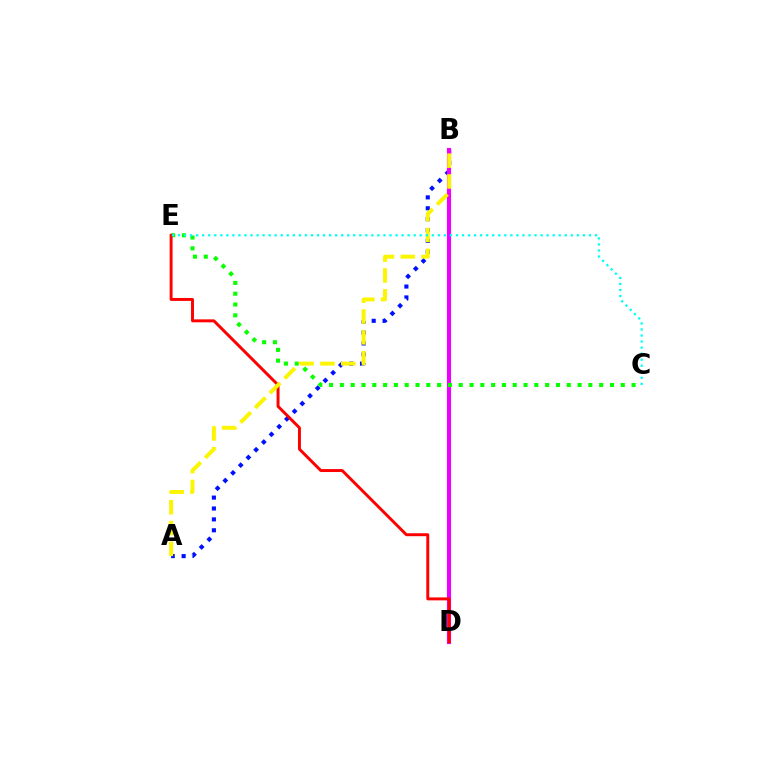{('A', 'B'): [{'color': '#0010ff', 'line_style': 'dotted', 'thickness': 2.96}, {'color': '#fcf500', 'line_style': 'dashed', 'thickness': 2.83}], ('B', 'D'): [{'color': '#ee00ff', 'line_style': 'solid', 'thickness': 2.97}], ('C', 'E'): [{'color': '#08ff00', 'line_style': 'dotted', 'thickness': 2.94}, {'color': '#00fff6', 'line_style': 'dotted', 'thickness': 1.64}], ('D', 'E'): [{'color': '#ff0000', 'line_style': 'solid', 'thickness': 2.12}]}